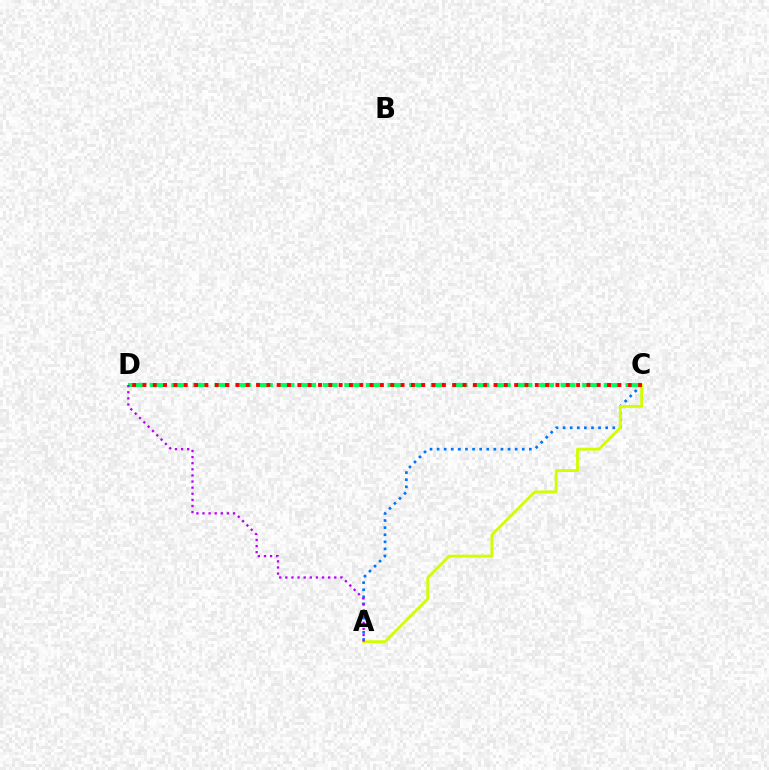{('A', 'C'): [{'color': '#0074ff', 'line_style': 'dotted', 'thickness': 1.93}, {'color': '#d1ff00', 'line_style': 'solid', 'thickness': 2.06}], ('C', 'D'): [{'color': '#00ff5c', 'line_style': 'dashed', 'thickness': 2.94}, {'color': '#ff0000', 'line_style': 'dotted', 'thickness': 2.81}], ('A', 'D'): [{'color': '#b900ff', 'line_style': 'dotted', 'thickness': 1.66}]}